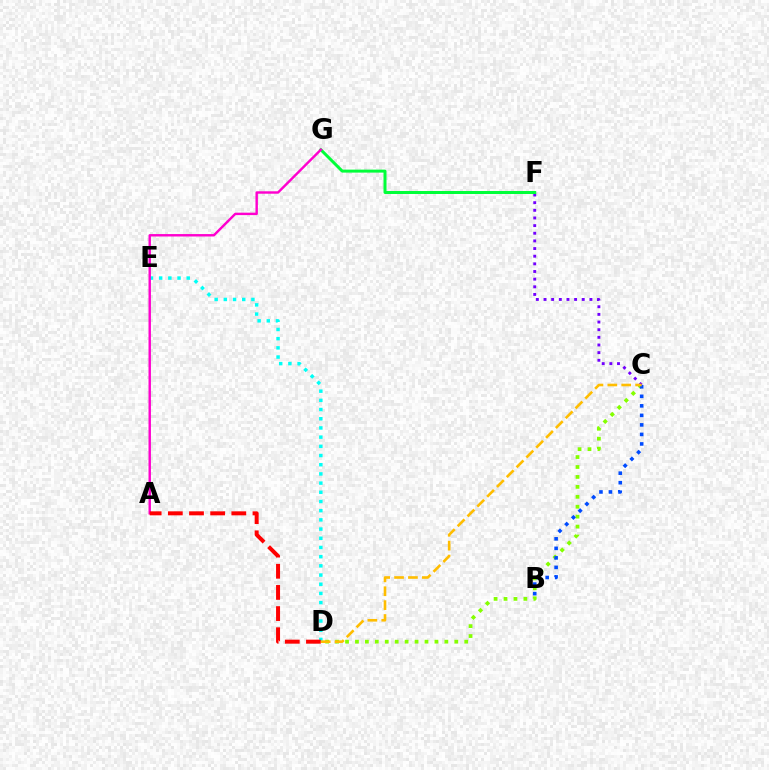{('C', 'D'): [{'color': '#84ff00', 'line_style': 'dotted', 'thickness': 2.7}, {'color': '#ffbd00', 'line_style': 'dashed', 'thickness': 1.89}], ('C', 'F'): [{'color': '#7200ff', 'line_style': 'dotted', 'thickness': 2.08}], ('F', 'G'): [{'color': '#00ff39', 'line_style': 'solid', 'thickness': 2.15}], ('D', 'E'): [{'color': '#00fff6', 'line_style': 'dotted', 'thickness': 2.5}], ('A', 'G'): [{'color': '#ff00cf', 'line_style': 'solid', 'thickness': 1.74}], ('A', 'D'): [{'color': '#ff0000', 'line_style': 'dashed', 'thickness': 2.87}], ('B', 'C'): [{'color': '#004bff', 'line_style': 'dotted', 'thickness': 2.59}]}